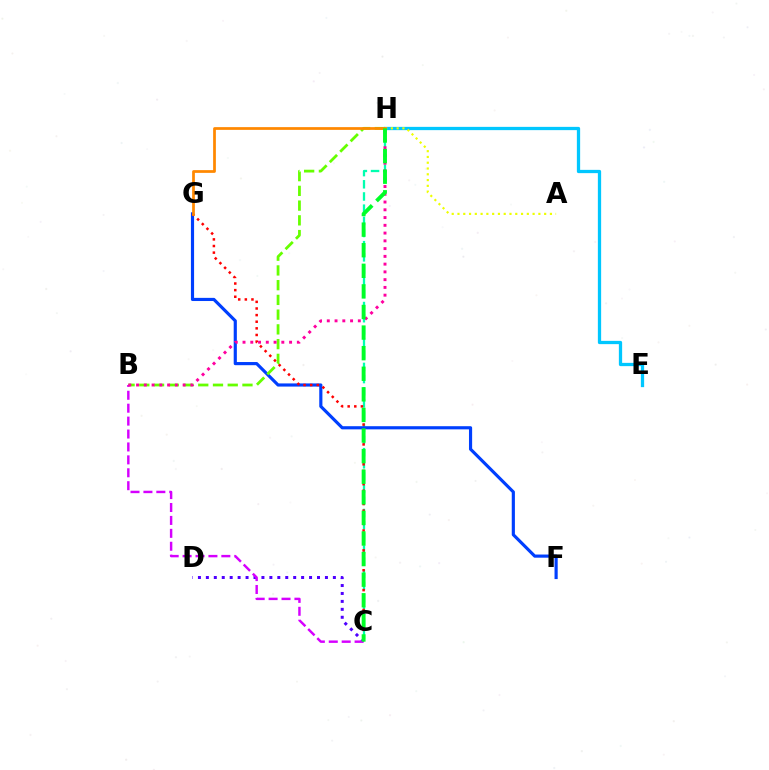{('E', 'H'): [{'color': '#00c7ff', 'line_style': 'solid', 'thickness': 2.36}], ('C', 'H'): [{'color': '#00ffaf', 'line_style': 'dashed', 'thickness': 1.65}, {'color': '#00ff27', 'line_style': 'dashed', 'thickness': 2.8}], ('A', 'H'): [{'color': '#eeff00', 'line_style': 'dotted', 'thickness': 1.57}], ('C', 'D'): [{'color': '#4f00ff', 'line_style': 'dotted', 'thickness': 2.16}], ('F', 'G'): [{'color': '#003fff', 'line_style': 'solid', 'thickness': 2.27}], ('C', 'G'): [{'color': '#ff0000', 'line_style': 'dotted', 'thickness': 1.8}], ('B', 'H'): [{'color': '#66ff00', 'line_style': 'dashed', 'thickness': 2.0}, {'color': '#ff00a0', 'line_style': 'dotted', 'thickness': 2.11}], ('B', 'C'): [{'color': '#d600ff', 'line_style': 'dashed', 'thickness': 1.75}], ('G', 'H'): [{'color': '#ff8800', 'line_style': 'solid', 'thickness': 1.97}]}